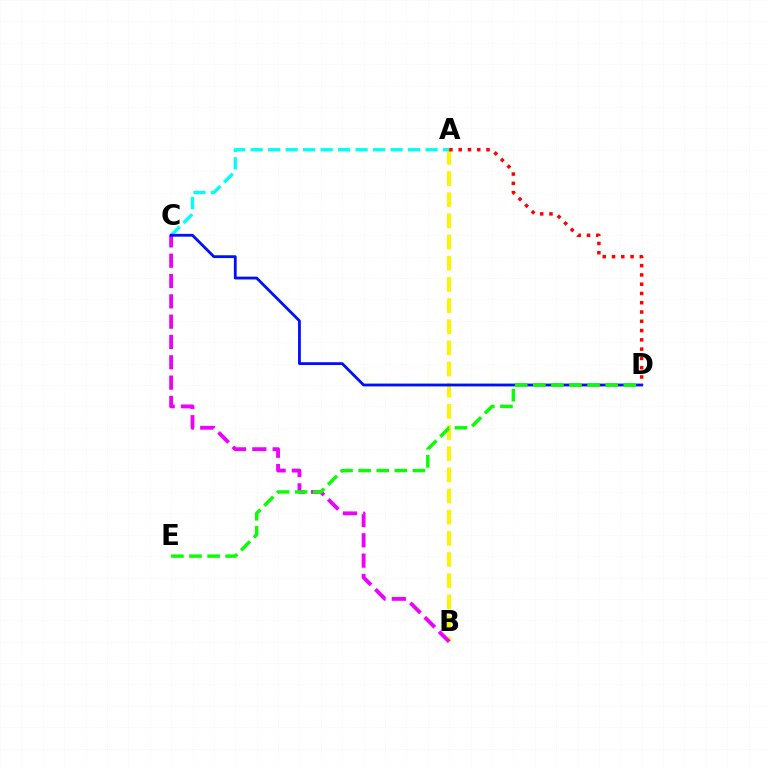{('A', 'B'): [{'color': '#fcf500', 'line_style': 'dashed', 'thickness': 2.87}], ('A', 'C'): [{'color': '#00fff6', 'line_style': 'dashed', 'thickness': 2.38}], ('A', 'D'): [{'color': '#ff0000', 'line_style': 'dotted', 'thickness': 2.52}], ('B', 'C'): [{'color': '#ee00ff', 'line_style': 'dashed', 'thickness': 2.76}], ('C', 'D'): [{'color': '#0010ff', 'line_style': 'solid', 'thickness': 2.03}], ('D', 'E'): [{'color': '#08ff00', 'line_style': 'dashed', 'thickness': 2.46}]}